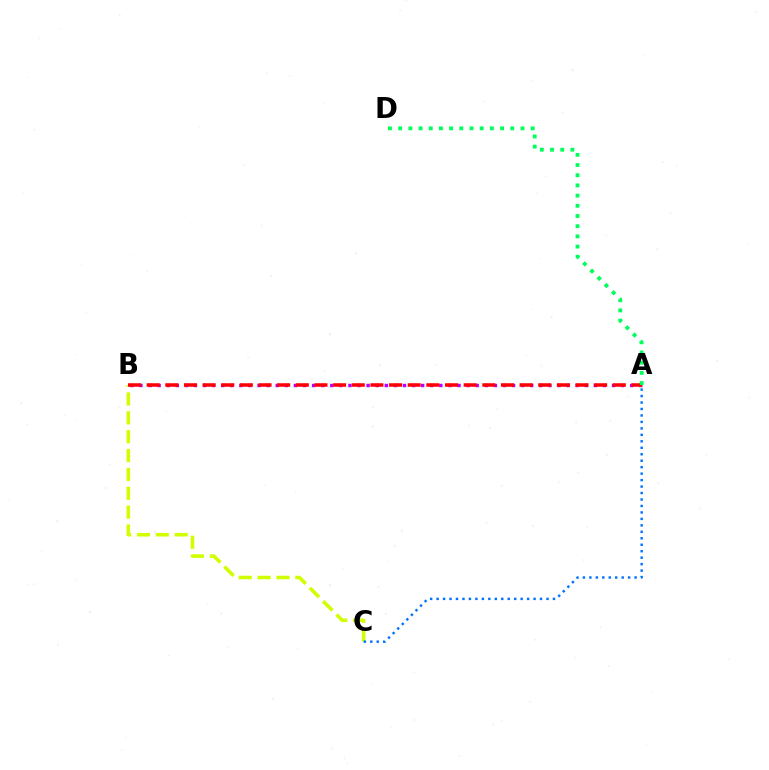{('B', 'C'): [{'color': '#d1ff00', 'line_style': 'dashed', 'thickness': 2.56}], ('A', 'C'): [{'color': '#0074ff', 'line_style': 'dotted', 'thickness': 1.76}], ('A', 'B'): [{'color': '#b900ff', 'line_style': 'dotted', 'thickness': 2.47}, {'color': '#ff0000', 'line_style': 'dashed', 'thickness': 2.53}], ('A', 'D'): [{'color': '#00ff5c', 'line_style': 'dotted', 'thickness': 2.77}]}